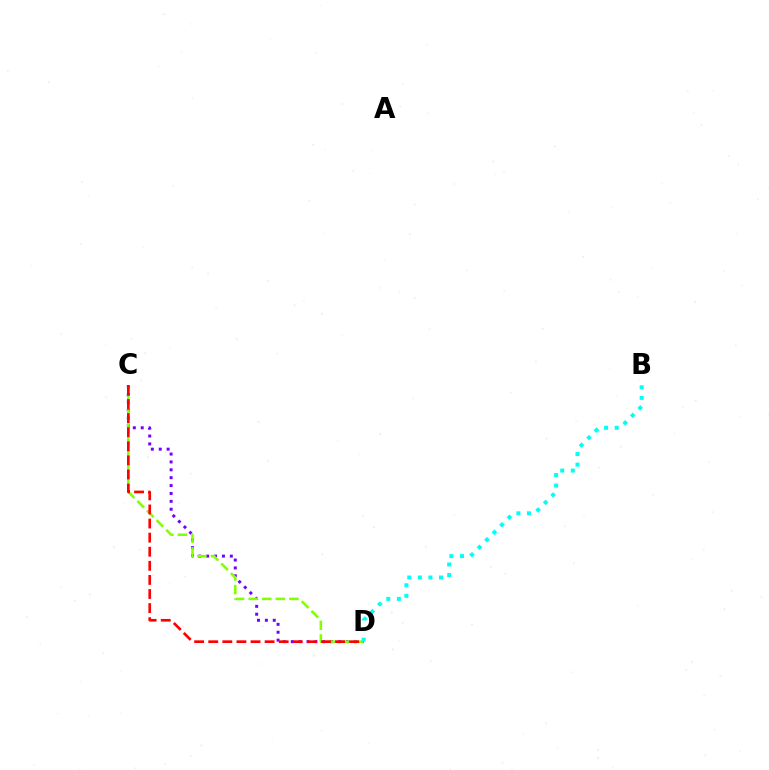{('C', 'D'): [{'color': '#7200ff', 'line_style': 'dotted', 'thickness': 2.14}, {'color': '#84ff00', 'line_style': 'dashed', 'thickness': 1.85}, {'color': '#ff0000', 'line_style': 'dashed', 'thickness': 1.91}], ('B', 'D'): [{'color': '#00fff6', 'line_style': 'dotted', 'thickness': 2.88}]}